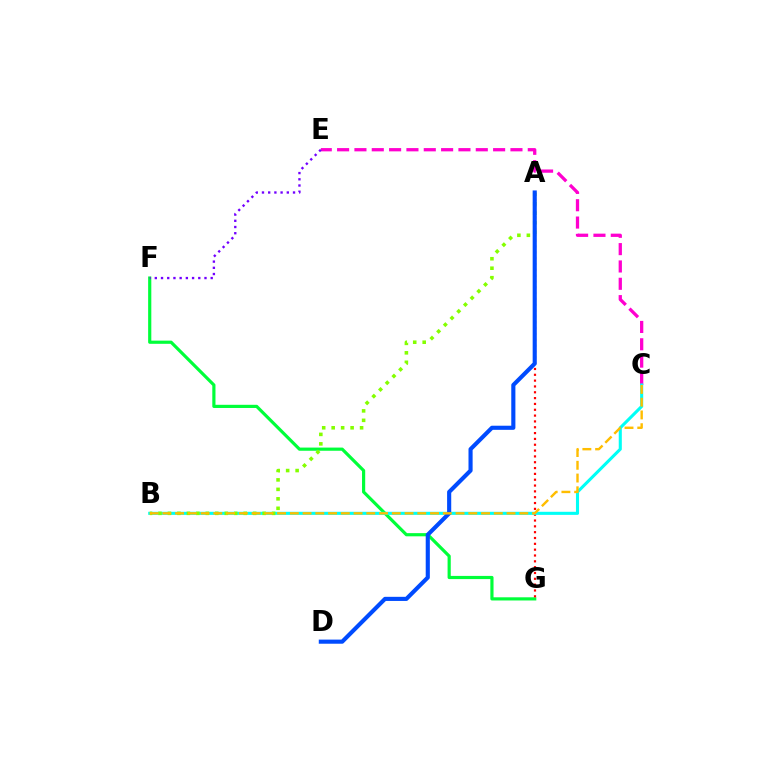{('F', 'G'): [{'color': '#00ff39', 'line_style': 'solid', 'thickness': 2.29}], ('A', 'G'): [{'color': '#ff0000', 'line_style': 'dotted', 'thickness': 1.58}], ('C', 'E'): [{'color': '#ff00cf', 'line_style': 'dashed', 'thickness': 2.36}], ('B', 'C'): [{'color': '#00fff6', 'line_style': 'solid', 'thickness': 2.22}, {'color': '#ffbd00', 'line_style': 'dashed', 'thickness': 1.73}], ('A', 'B'): [{'color': '#84ff00', 'line_style': 'dotted', 'thickness': 2.57}], ('E', 'F'): [{'color': '#7200ff', 'line_style': 'dotted', 'thickness': 1.69}], ('A', 'D'): [{'color': '#004bff', 'line_style': 'solid', 'thickness': 2.97}]}